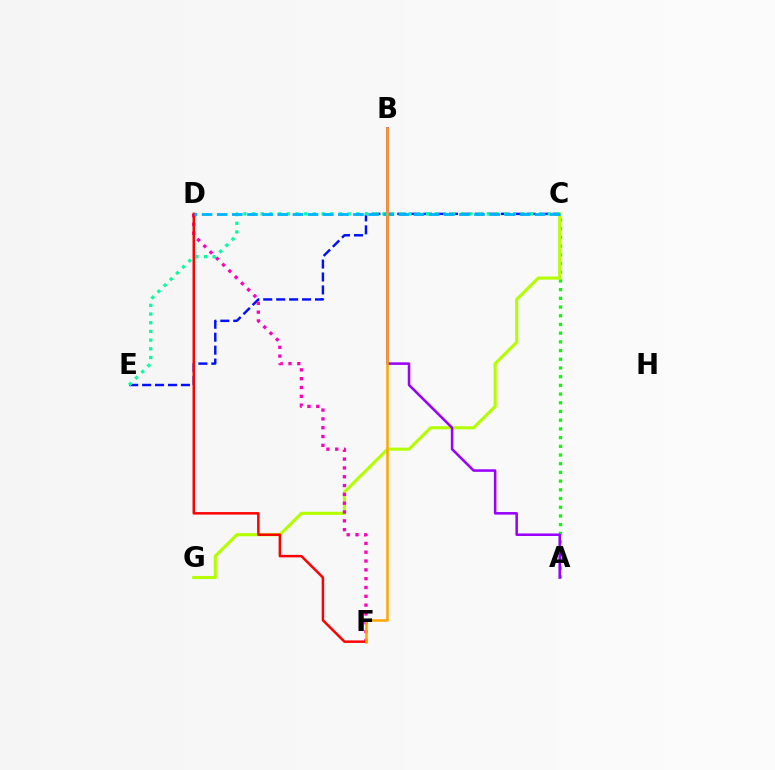{('C', 'E'): [{'color': '#0010ff', 'line_style': 'dashed', 'thickness': 1.76}, {'color': '#00ff9d', 'line_style': 'dotted', 'thickness': 2.36}], ('A', 'C'): [{'color': '#08ff00', 'line_style': 'dotted', 'thickness': 2.36}], ('C', 'G'): [{'color': '#b3ff00', 'line_style': 'solid', 'thickness': 2.23}], ('A', 'B'): [{'color': '#9b00ff', 'line_style': 'solid', 'thickness': 1.83}], ('D', 'F'): [{'color': '#ff00bd', 'line_style': 'dotted', 'thickness': 2.4}, {'color': '#ff0000', 'line_style': 'solid', 'thickness': 1.79}], ('C', 'D'): [{'color': '#00b5ff', 'line_style': 'dashed', 'thickness': 2.06}], ('B', 'F'): [{'color': '#ffa500', 'line_style': 'solid', 'thickness': 1.81}]}